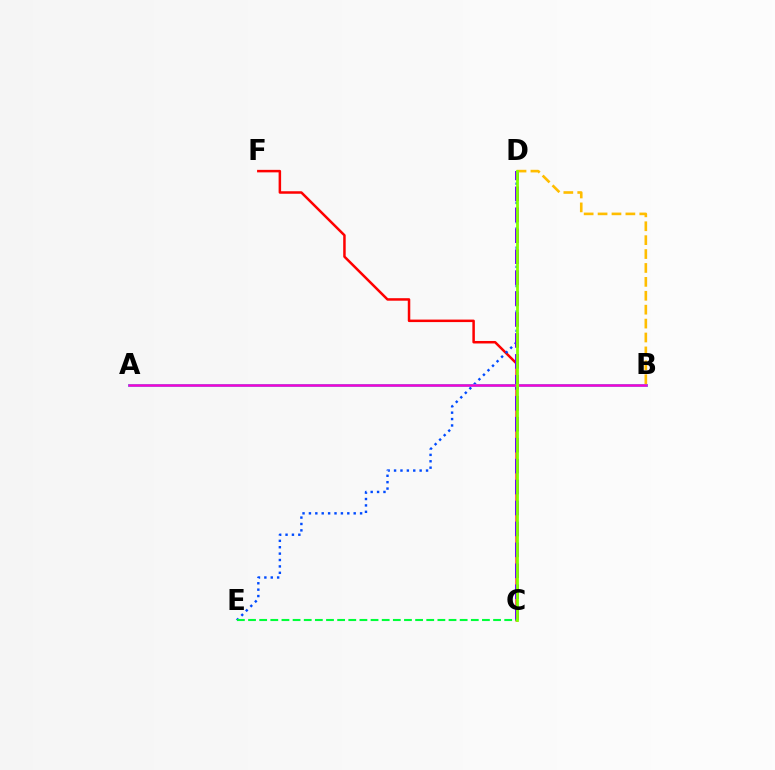{('C', 'F'): [{'color': '#ff0000', 'line_style': 'solid', 'thickness': 1.8}], ('D', 'E'): [{'color': '#004bff', 'line_style': 'dotted', 'thickness': 1.74}], ('C', 'D'): [{'color': '#7200ff', 'line_style': 'dashed', 'thickness': 2.84}, {'color': '#84ff00', 'line_style': 'solid', 'thickness': 2.02}], ('A', 'B'): [{'color': '#00fff6', 'line_style': 'solid', 'thickness': 2.1}, {'color': '#ff00cf', 'line_style': 'solid', 'thickness': 1.82}], ('C', 'E'): [{'color': '#00ff39', 'line_style': 'dashed', 'thickness': 1.51}], ('B', 'D'): [{'color': '#ffbd00', 'line_style': 'dashed', 'thickness': 1.89}]}